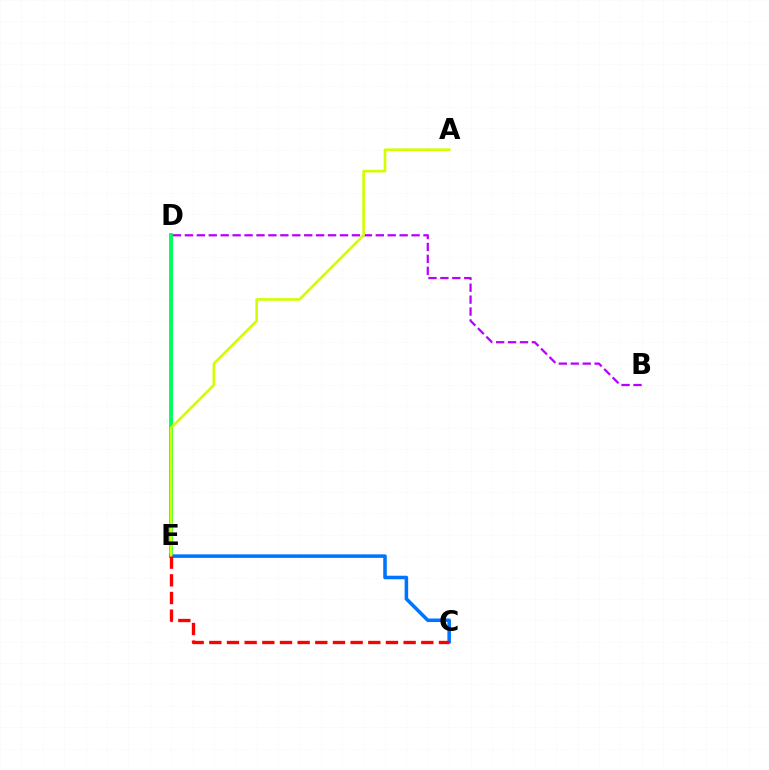{('D', 'E'): [{'color': '#00ff5c', 'line_style': 'solid', 'thickness': 2.8}], ('B', 'D'): [{'color': '#b900ff', 'line_style': 'dashed', 'thickness': 1.62}], ('C', 'E'): [{'color': '#0074ff', 'line_style': 'solid', 'thickness': 2.55}, {'color': '#ff0000', 'line_style': 'dashed', 'thickness': 2.4}], ('A', 'E'): [{'color': '#d1ff00', 'line_style': 'solid', 'thickness': 1.9}]}